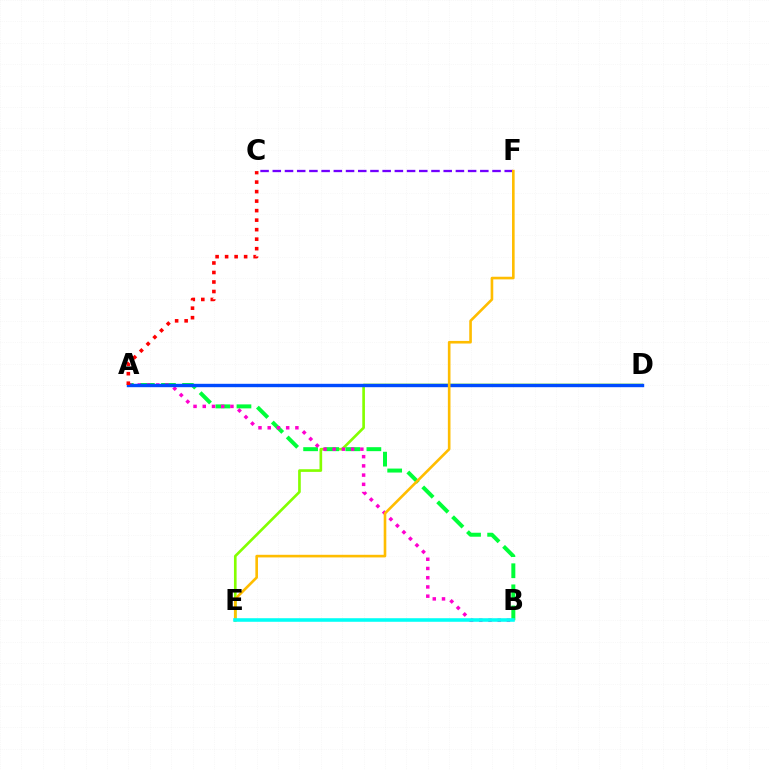{('D', 'E'): [{'color': '#84ff00', 'line_style': 'solid', 'thickness': 1.91}], ('A', 'B'): [{'color': '#00ff39', 'line_style': 'dashed', 'thickness': 2.87}, {'color': '#ff00cf', 'line_style': 'dotted', 'thickness': 2.51}], ('A', 'D'): [{'color': '#004bff', 'line_style': 'solid', 'thickness': 2.44}], ('A', 'C'): [{'color': '#ff0000', 'line_style': 'dotted', 'thickness': 2.58}], ('C', 'F'): [{'color': '#7200ff', 'line_style': 'dashed', 'thickness': 1.66}], ('E', 'F'): [{'color': '#ffbd00', 'line_style': 'solid', 'thickness': 1.89}], ('B', 'E'): [{'color': '#00fff6', 'line_style': 'solid', 'thickness': 2.56}]}